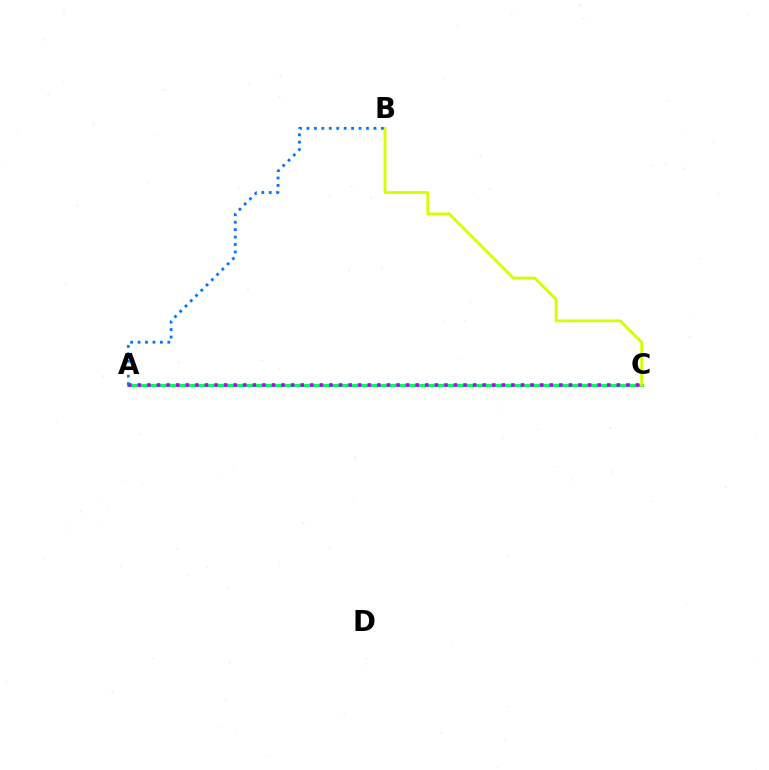{('A', 'C'): [{'color': '#ff0000', 'line_style': 'dashed', 'thickness': 2.18}, {'color': '#00ff5c', 'line_style': 'solid', 'thickness': 2.24}, {'color': '#b900ff', 'line_style': 'dotted', 'thickness': 2.6}], ('B', 'C'): [{'color': '#d1ff00', 'line_style': 'solid', 'thickness': 2.02}], ('A', 'B'): [{'color': '#0074ff', 'line_style': 'dotted', 'thickness': 2.02}]}